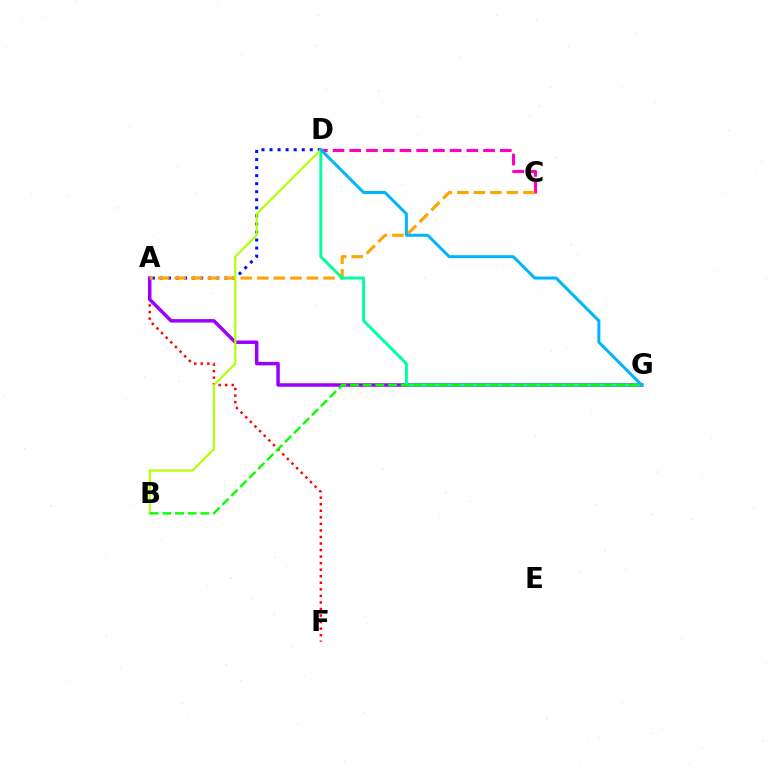{('A', 'F'): [{'color': '#ff0000', 'line_style': 'dotted', 'thickness': 1.78}], ('A', 'G'): [{'color': '#9b00ff', 'line_style': 'solid', 'thickness': 2.51}], ('A', 'D'): [{'color': '#0010ff', 'line_style': 'dotted', 'thickness': 2.19}], ('C', 'D'): [{'color': '#ff00bd', 'line_style': 'dashed', 'thickness': 2.27}], ('A', 'C'): [{'color': '#ffa500', 'line_style': 'dashed', 'thickness': 2.25}], ('D', 'G'): [{'color': '#00ff9d', 'line_style': 'solid', 'thickness': 2.13}, {'color': '#00b5ff', 'line_style': 'solid', 'thickness': 2.16}], ('B', 'D'): [{'color': '#b3ff00', 'line_style': 'solid', 'thickness': 1.55}], ('B', 'G'): [{'color': '#08ff00', 'line_style': 'dashed', 'thickness': 1.72}]}